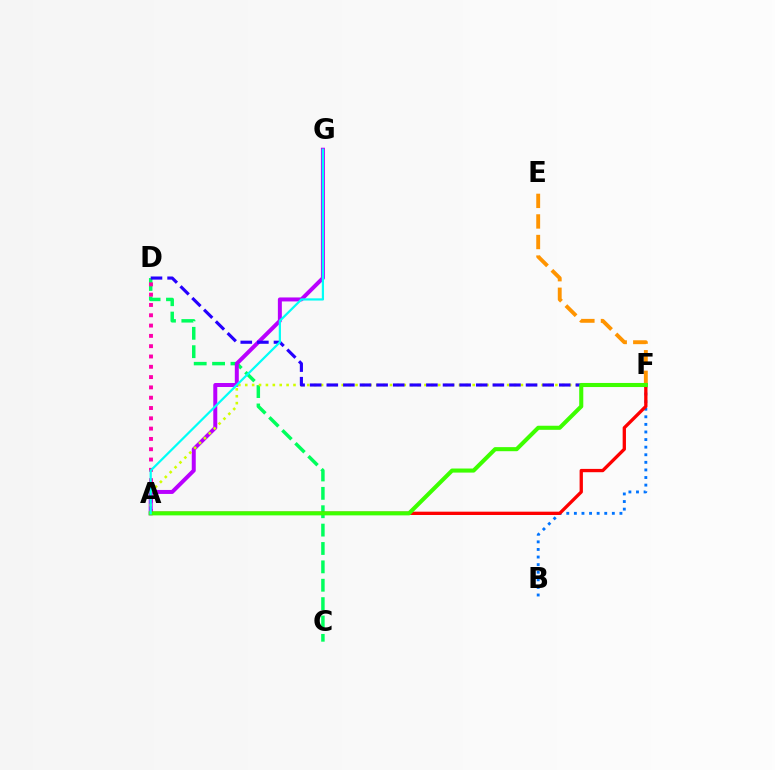{('C', 'D'): [{'color': '#00ff5c', 'line_style': 'dashed', 'thickness': 2.5}], ('A', 'D'): [{'color': '#ff00ac', 'line_style': 'dotted', 'thickness': 2.8}], ('B', 'F'): [{'color': '#0074ff', 'line_style': 'dotted', 'thickness': 2.06}], ('A', 'G'): [{'color': '#b900ff', 'line_style': 'solid', 'thickness': 2.87}, {'color': '#00fff6', 'line_style': 'solid', 'thickness': 1.59}], ('A', 'F'): [{'color': '#d1ff00', 'line_style': 'dotted', 'thickness': 1.87}, {'color': '#ff0000', 'line_style': 'solid', 'thickness': 2.38}, {'color': '#3dff00', 'line_style': 'solid', 'thickness': 2.93}], ('E', 'F'): [{'color': '#ff9400', 'line_style': 'dashed', 'thickness': 2.79}], ('D', 'F'): [{'color': '#2500ff', 'line_style': 'dashed', 'thickness': 2.26}]}